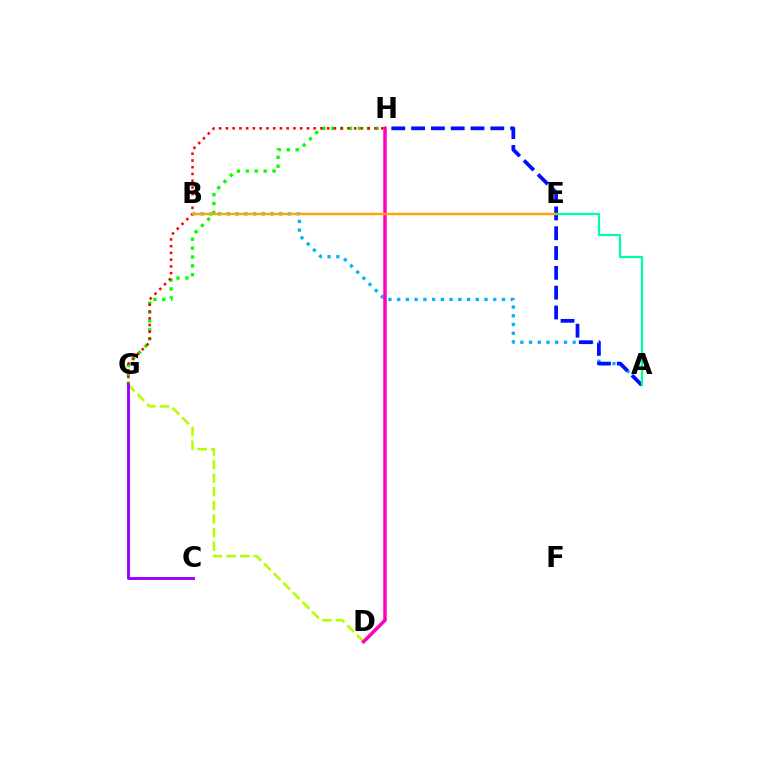{('G', 'H'): [{'color': '#08ff00', 'line_style': 'dotted', 'thickness': 2.42}, {'color': '#ff0000', 'line_style': 'dotted', 'thickness': 1.83}], ('A', 'B'): [{'color': '#00b5ff', 'line_style': 'dotted', 'thickness': 2.37}], ('D', 'G'): [{'color': '#b3ff00', 'line_style': 'dashed', 'thickness': 1.85}], ('A', 'H'): [{'color': '#0010ff', 'line_style': 'dashed', 'thickness': 2.69}], ('D', 'H'): [{'color': '#ff00bd', 'line_style': 'solid', 'thickness': 2.52}], ('A', 'E'): [{'color': '#00ff9d', 'line_style': 'solid', 'thickness': 1.6}], ('B', 'E'): [{'color': '#ffa500', 'line_style': 'solid', 'thickness': 1.75}], ('C', 'G'): [{'color': '#9b00ff', 'line_style': 'solid', 'thickness': 2.09}]}